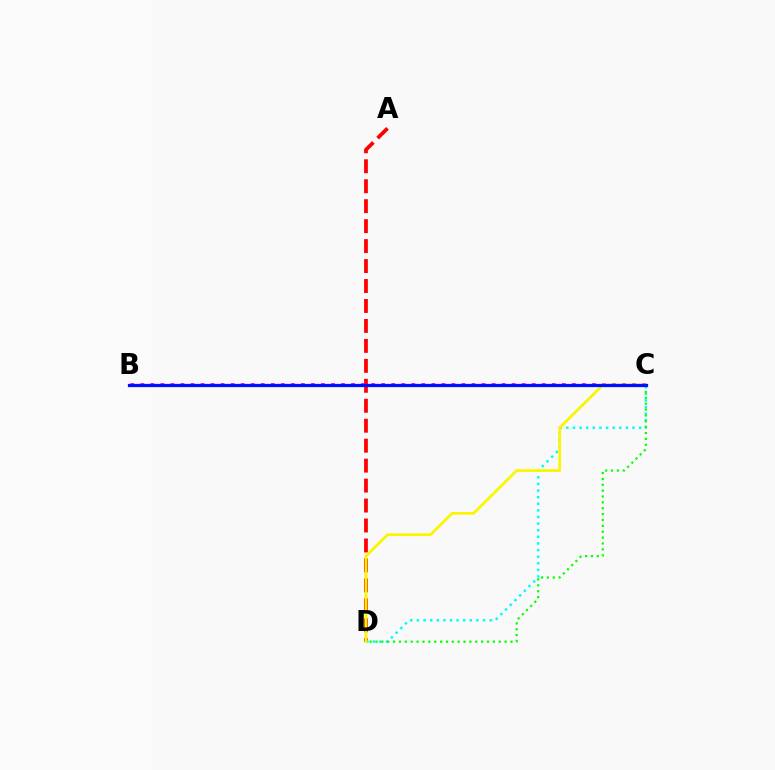{('A', 'D'): [{'color': '#ff0000', 'line_style': 'dashed', 'thickness': 2.71}], ('C', 'D'): [{'color': '#00fff6', 'line_style': 'dotted', 'thickness': 1.8}, {'color': '#08ff00', 'line_style': 'dotted', 'thickness': 1.59}, {'color': '#fcf500', 'line_style': 'solid', 'thickness': 1.98}], ('B', 'C'): [{'color': '#ee00ff', 'line_style': 'dotted', 'thickness': 2.73}, {'color': '#0010ff', 'line_style': 'solid', 'thickness': 2.33}]}